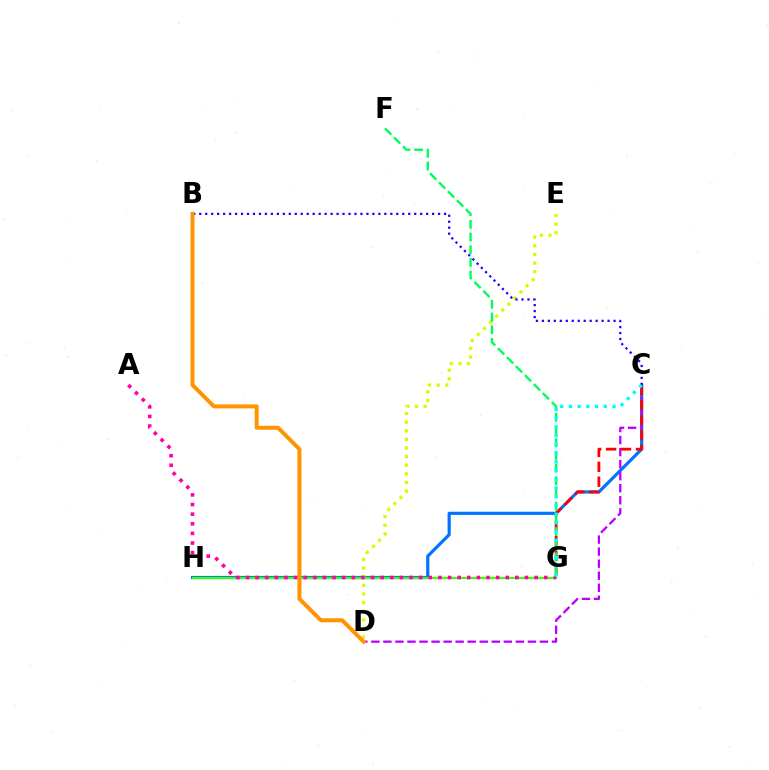{('C', 'H'): [{'color': '#0074ff', 'line_style': 'solid', 'thickness': 2.29}], ('G', 'H'): [{'color': '#3dff00', 'line_style': 'solid', 'thickness': 1.62}], ('D', 'E'): [{'color': '#d1ff00', 'line_style': 'dotted', 'thickness': 2.34}], ('C', 'D'): [{'color': '#b900ff', 'line_style': 'dashed', 'thickness': 1.64}], ('A', 'G'): [{'color': '#ff00ac', 'line_style': 'dotted', 'thickness': 2.61}], ('C', 'G'): [{'color': '#ff0000', 'line_style': 'dashed', 'thickness': 2.03}, {'color': '#00fff6', 'line_style': 'dotted', 'thickness': 2.37}], ('B', 'C'): [{'color': '#2500ff', 'line_style': 'dotted', 'thickness': 1.62}], ('B', 'D'): [{'color': '#ff9400', 'line_style': 'solid', 'thickness': 2.87}], ('F', 'G'): [{'color': '#00ff5c', 'line_style': 'dashed', 'thickness': 1.72}]}